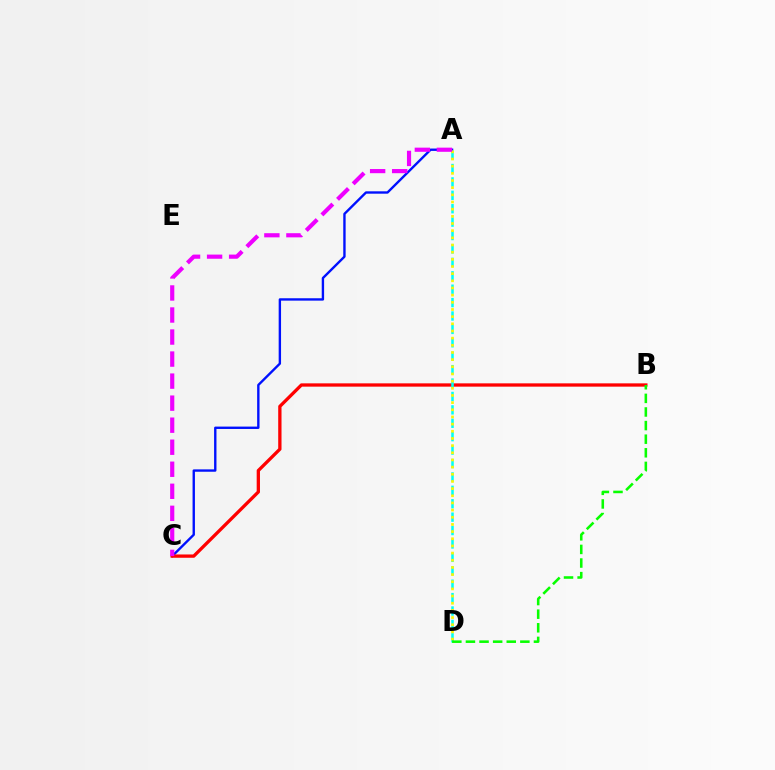{('A', 'C'): [{'color': '#0010ff', 'line_style': 'solid', 'thickness': 1.71}, {'color': '#ee00ff', 'line_style': 'dashed', 'thickness': 2.99}], ('B', 'C'): [{'color': '#ff0000', 'line_style': 'solid', 'thickness': 2.38}], ('A', 'D'): [{'color': '#00fff6', 'line_style': 'dashed', 'thickness': 1.82}, {'color': '#fcf500', 'line_style': 'dotted', 'thickness': 1.95}], ('B', 'D'): [{'color': '#08ff00', 'line_style': 'dashed', 'thickness': 1.85}]}